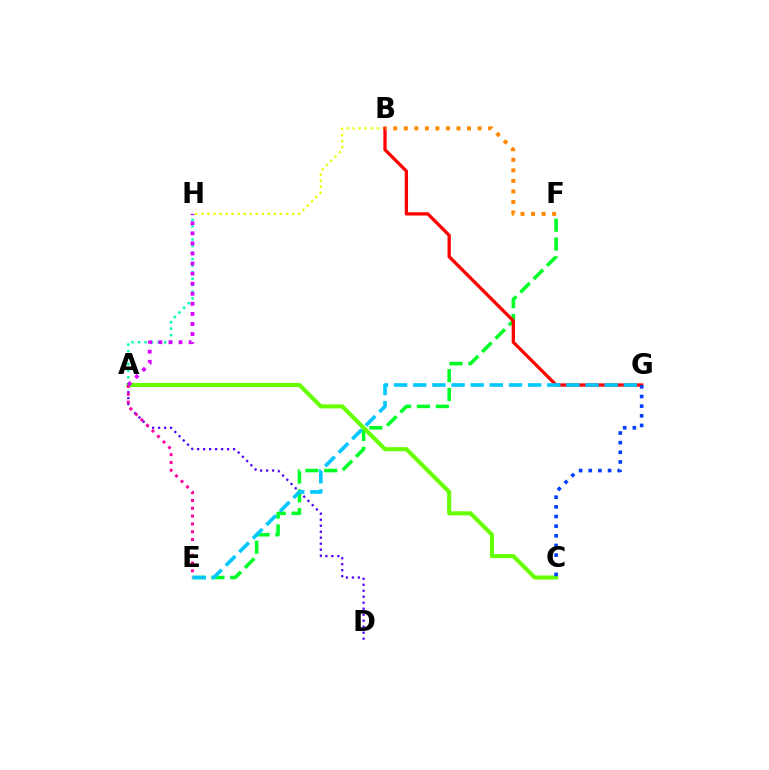{('E', 'F'): [{'color': '#00ff27', 'line_style': 'dashed', 'thickness': 2.56}], ('B', 'H'): [{'color': '#eeff00', 'line_style': 'dotted', 'thickness': 1.64}], ('A', 'D'): [{'color': '#4f00ff', 'line_style': 'dotted', 'thickness': 1.63}], ('A', 'C'): [{'color': '#66ff00', 'line_style': 'solid', 'thickness': 2.92}], ('B', 'G'): [{'color': '#ff0000', 'line_style': 'solid', 'thickness': 2.37}], ('A', 'H'): [{'color': '#00ffaf', 'line_style': 'dotted', 'thickness': 1.77}, {'color': '#d600ff', 'line_style': 'dotted', 'thickness': 2.74}], ('E', 'G'): [{'color': '#00c7ff', 'line_style': 'dashed', 'thickness': 2.6}], ('C', 'G'): [{'color': '#003fff', 'line_style': 'dotted', 'thickness': 2.62}], ('B', 'F'): [{'color': '#ff8800', 'line_style': 'dotted', 'thickness': 2.86}], ('A', 'E'): [{'color': '#ff00a0', 'line_style': 'dotted', 'thickness': 2.12}]}